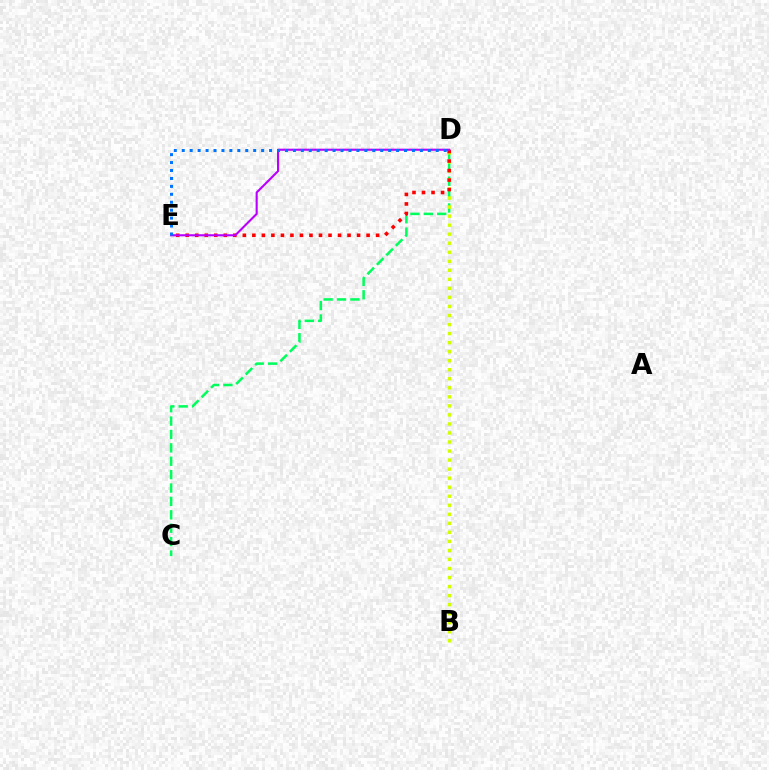{('C', 'D'): [{'color': '#00ff5c', 'line_style': 'dashed', 'thickness': 1.82}], ('B', 'D'): [{'color': '#d1ff00', 'line_style': 'dotted', 'thickness': 2.46}], ('D', 'E'): [{'color': '#ff0000', 'line_style': 'dotted', 'thickness': 2.59}, {'color': '#b900ff', 'line_style': 'solid', 'thickness': 1.51}, {'color': '#0074ff', 'line_style': 'dotted', 'thickness': 2.16}]}